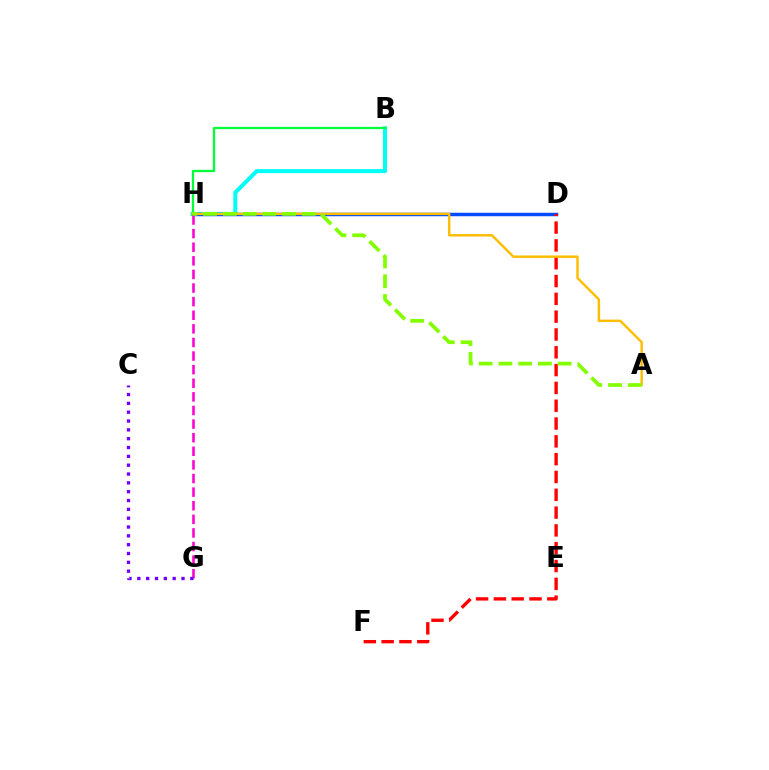{('B', 'H'): [{'color': '#00fff6', 'line_style': 'solid', 'thickness': 2.88}, {'color': '#00ff39', 'line_style': 'solid', 'thickness': 1.64}], ('D', 'H'): [{'color': '#004bff', 'line_style': 'solid', 'thickness': 2.5}], ('G', 'H'): [{'color': '#ff00cf', 'line_style': 'dashed', 'thickness': 1.85}], ('D', 'F'): [{'color': '#ff0000', 'line_style': 'dashed', 'thickness': 2.42}], ('A', 'H'): [{'color': '#ffbd00', 'line_style': 'solid', 'thickness': 1.76}, {'color': '#84ff00', 'line_style': 'dashed', 'thickness': 2.68}], ('C', 'G'): [{'color': '#7200ff', 'line_style': 'dotted', 'thickness': 2.4}]}